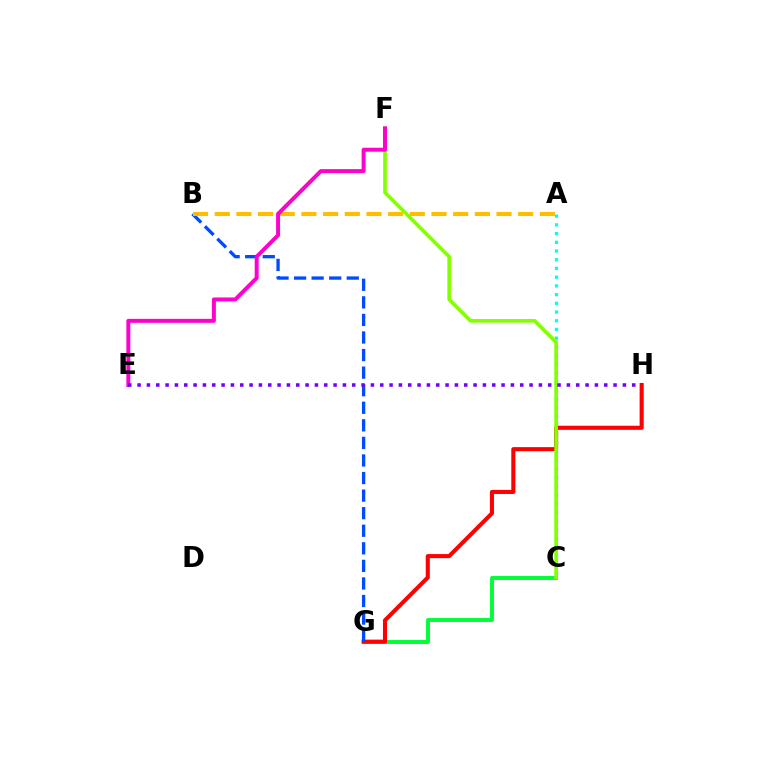{('C', 'G'): [{'color': '#00ff39', 'line_style': 'solid', 'thickness': 2.84}], ('A', 'C'): [{'color': '#00fff6', 'line_style': 'dotted', 'thickness': 2.37}], ('G', 'H'): [{'color': '#ff0000', 'line_style': 'solid', 'thickness': 2.93}], ('C', 'F'): [{'color': '#84ff00', 'line_style': 'solid', 'thickness': 2.62}], ('B', 'G'): [{'color': '#004bff', 'line_style': 'dashed', 'thickness': 2.39}], ('A', 'B'): [{'color': '#ffbd00', 'line_style': 'dashed', 'thickness': 2.94}], ('E', 'F'): [{'color': '#ff00cf', 'line_style': 'solid', 'thickness': 2.86}], ('E', 'H'): [{'color': '#7200ff', 'line_style': 'dotted', 'thickness': 2.54}]}